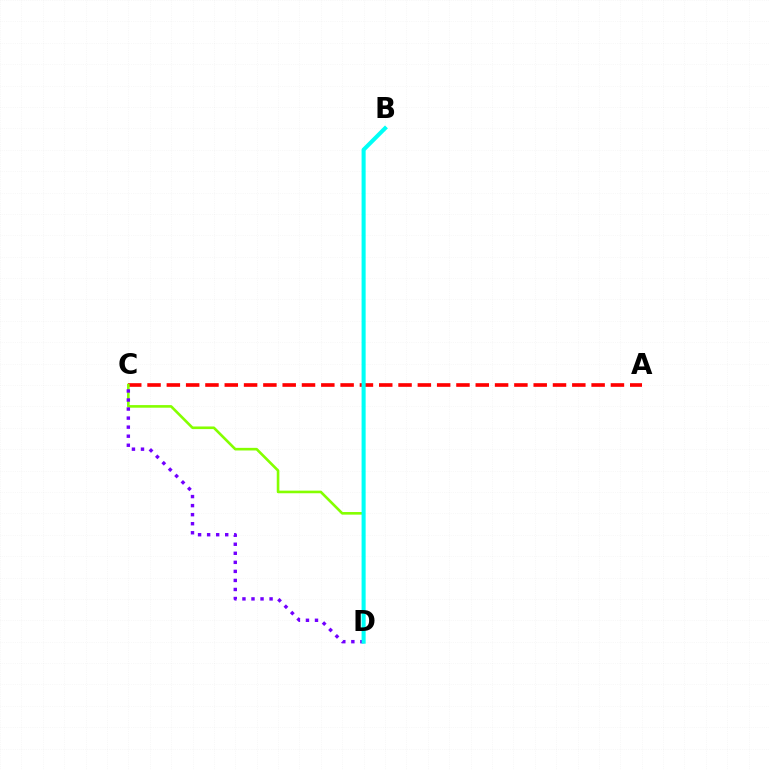{('A', 'C'): [{'color': '#ff0000', 'line_style': 'dashed', 'thickness': 2.62}], ('C', 'D'): [{'color': '#84ff00', 'line_style': 'solid', 'thickness': 1.88}, {'color': '#7200ff', 'line_style': 'dotted', 'thickness': 2.46}], ('B', 'D'): [{'color': '#00fff6', 'line_style': 'solid', 'thickness': 2.93}]}